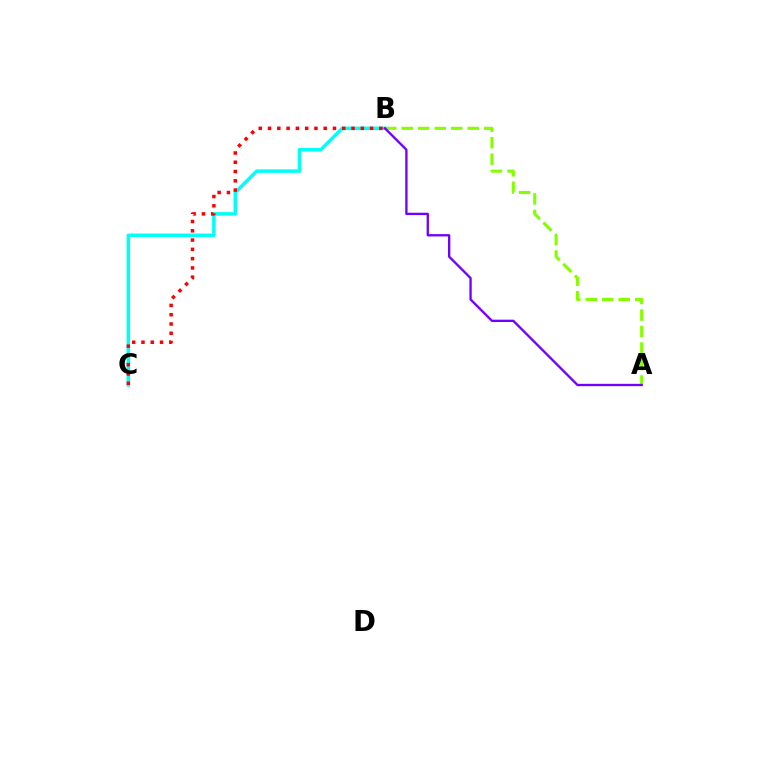{('B', 'C'): [{'color': '#00fff6', 'line_style': 'solid', 'thickness': 2.52}, {'color': '#ff0000', 'line_style': 'dotted', 'thickness': 2.52}], ('A', 'B'): [{'color': '#84ff00', 'line_style': 'dashed', 'thickness': 2.24}, {'color': '#7200ff', 'line_style': 'solid', 'thickness': 1.68}]}